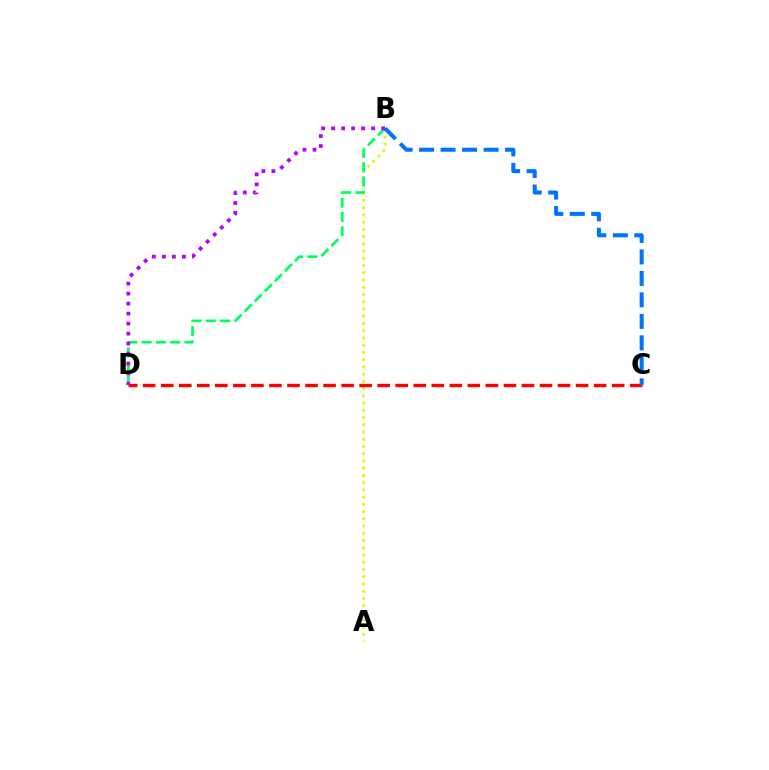{('A', 'B'): [{'color': '#d1ff00', 'line_style': 'dotted', 'thickness': 1.97}], ('C', 'D'): [{'color': '#ff0000', 'line_style': 'dashed', 'thickness': 2.45}], ('B', 'D'): [{'color': '#00ff5c', 'line_style': 'dashed', 'thickness': 1.93}, {'color': '#b900ff', 'line_style': 'dotted', 'thickness': 2.72}], ('B', 'C'): [{'color': '#0074ff', 'line_style': 'dashed', 'thickness': 2.92}]}